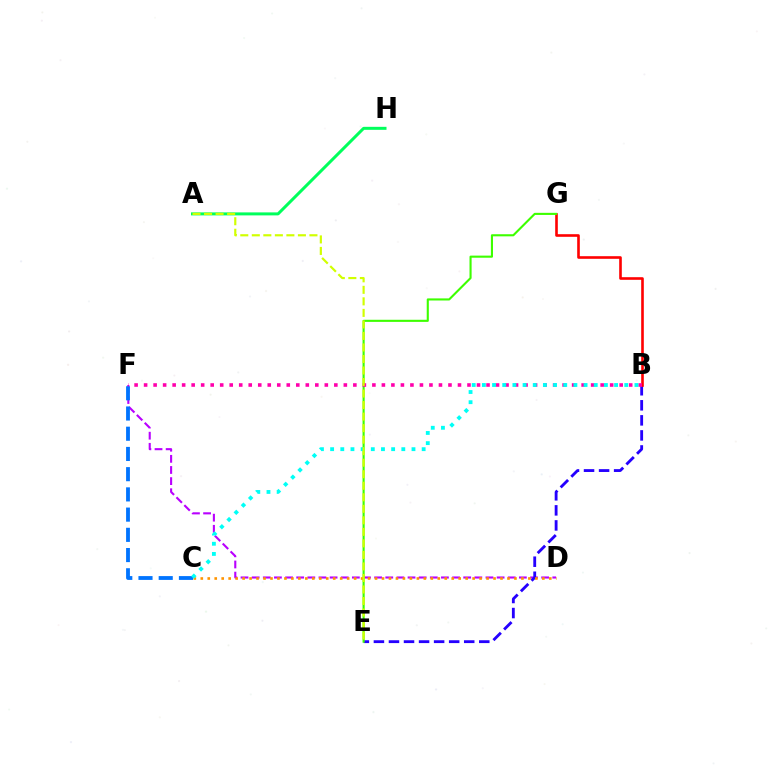{('D', 'F'): [{'color': '#b900ff', 'line_style': 'dashed', 'thickness': 1.51}], ('B', 'E'): [{'color': '#2500ff', 'line_style': 'dashed', 'thickness': 2.04}], ('B', 'G'): [{'color': '#ff0000', 'line_style': 'solid', 'thickness': 1.88}], ('C', 'F'): [{'color': '#0074ff', 'line_style': 'dashed', 'thickness': 2.75}], ('E', 'G'): [{'color': '#3dff00', 'line_style': 'solid', 'thickness': 1.52}], ('C', 'D'): [{'color': '#ff9400', 'line_style': 'dotted', 'thickness': 1.89}], ('A', 'H'): [{'color': '#00ff5c', 'line_style': 'solid', 'thickness': 2.16}], ('B', 'F'): [{'color': '#ff00ac', 'line_style': 'dotted', 'thickness': 2.58}], ('B', 'C'): [{'color': '#00fff6', 'line_style': 'dotted', 'thickness': 2.76}], ('A', 'E'): [{'color': '#d1ff00', 'line_style': 'dashed', 'thickness': 1.57}]}